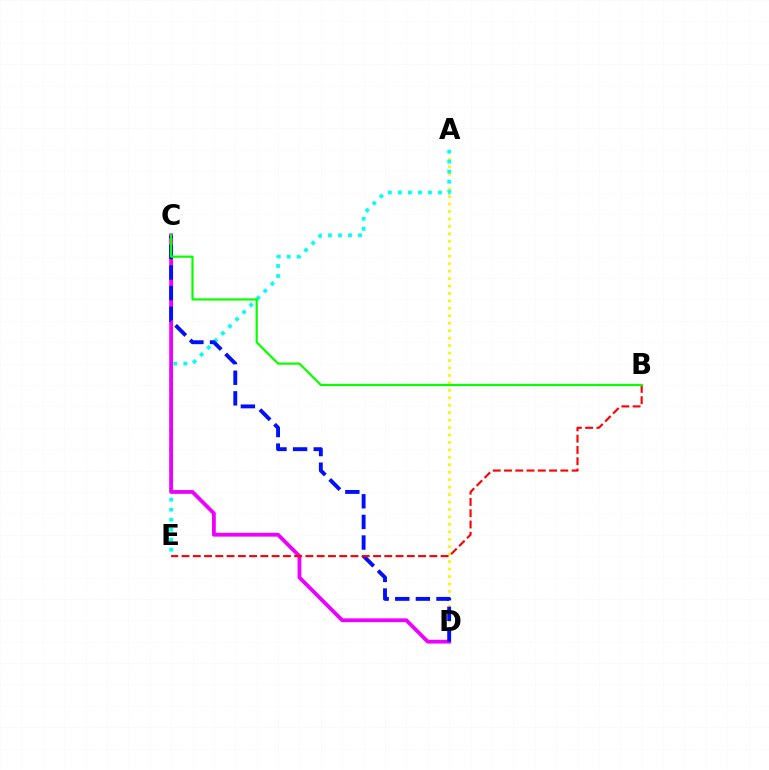{('A', 'D'): [{'color': '#fcf500', 'line_style': 'dotted', 'thickness': 2.02}], ('A', 'E'): [{'color': '#00fff6', 'line_style': 'dotted', 'thickness': 2.72}], ('C', 'D'): [{'color': '#ee00ff', 'line_style': 'solid', 'thickness': 2.74}, {'color': '#0010ff', 'line_style': 'dashed', 'thickness': 2.8}], ('B', 'E'): [{'color': '#ff0000', 'line_style': 'dashed', 'thickness': 1.53}], ('B', 'C'): [{'color': '#08ff00', 'line_style': 'solid', 'thickness': 1.58}]}